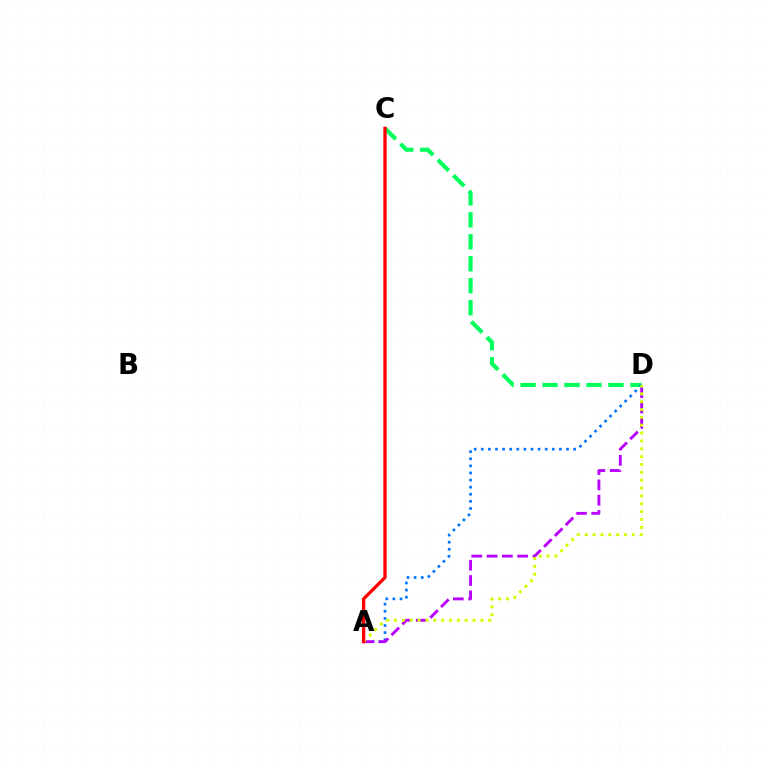{('C', 'D'): [{'color': '#00ff5c', 'line_style': 'dashed', 'thickness': 2.98}], ('A', 'D'): [{'color': '#0074ff', 'line_style': 'dotted', 'thickness': 1.93}, {'color': '#b900ff', 'line_style': 'dashed', 'thickness': 2.08}, {'color': '#d1ff00', 'line_style': 'dotted', 'thickness': 2.13}], ('A', 'C'): [{'color': '#ff0000', 'line_style': 'solid', 'thickness': 2.38}]}